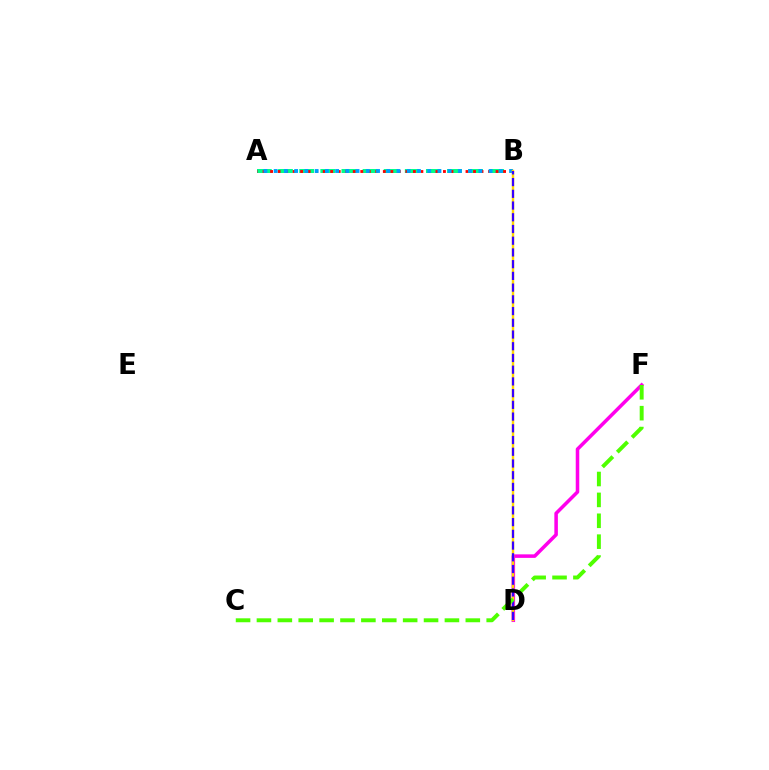{('A', 'B'): [{'color': '#00ff86', 'line_style': 'dashed', 'thickness': 2.87}, {'color': '#ff0000', 'line_style': 'dotted', 'thickness': 2.04}, {'color': '#009eff', 'line_style': 'dotted', 'thickness': 2.78}], ('D', 'F'): [{'color': '#ff00ed', 'line_style': 'solid', 'thickness': 2.54}], ('B', 'D'): [{'color': '#ffd500', 'line_style': 'solid', 'thickness': 1.76}, {'color': '#3700ff', 'line_style': 'dashed', 'thickness': 1.59}], ('C', 'F'): [{'color': '#4fff00', 'line_style': 'dashed', 'thickness': 2.84}]}